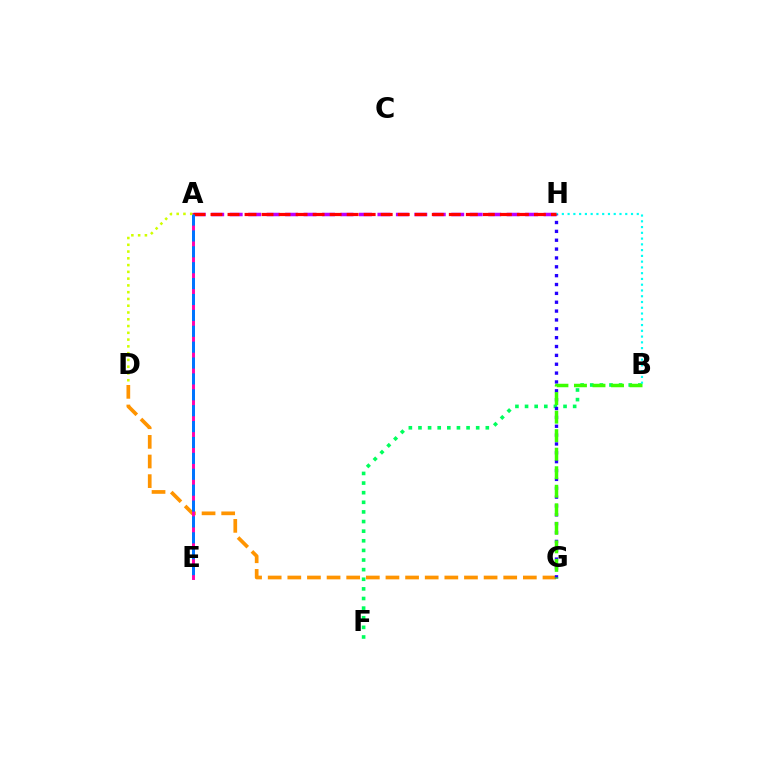{('A', 'H'): [{'color': '#b900ff', 'line_style': 'dashed', 'thickness': 2.51}, {'color': '#ff0000', 'line_style': 'dashed', 'thickness': 2.31}], ('B', 'F'): [{'color': '#00ff5c', 'line_style': 'dotted', 'thickness': 2.61}], ('B', 'H'): [{'color': '#00fff6', 'line_style': 'dotted', 'thickness': 1.57}], ('D', 'G'): [{'color': '#ff9400', 'line_style': 'dashed', 'thickness': 2.67}], ('A', 'E'): [{'color': '#ff00ac', 'line_style': 'solid', 'thickness': 2.12}, {'color': '#0074ff', 'line_style': 'dashed', 'thickness': 2.16}], ('G', 'H'): [{'color': '#2500ff', 'line_style': 'dotted', 'thickness': 2.41}], ('B', 'G'): [{'color': '#3dff00', 'line_style': 'dashed', 'thickness': 2.52}], ('A', 'D'): [{'color': '#d1ff00', 'line_style': 'dotted', 'thickness': 1.84}]}